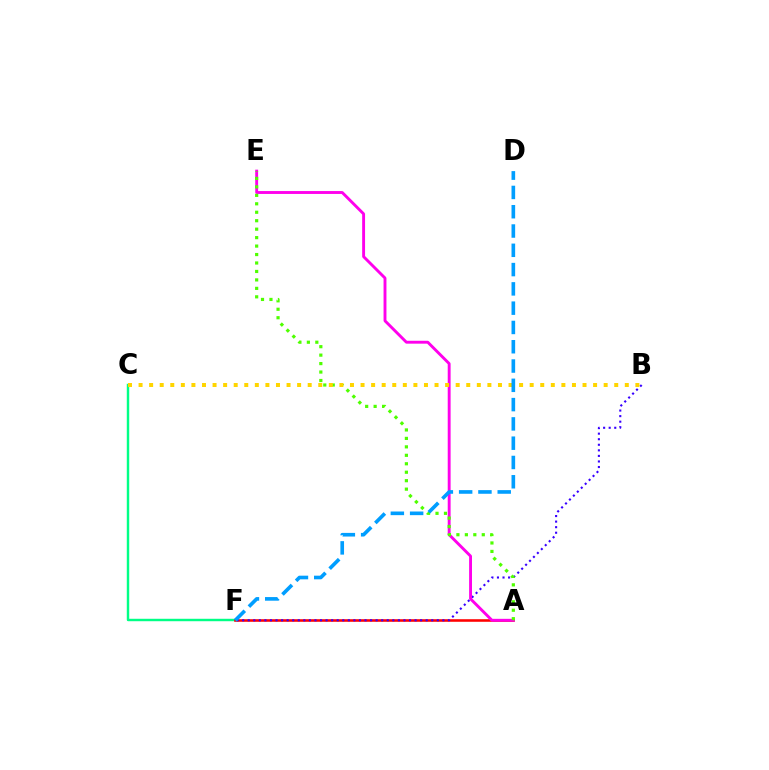{('C', 'F'): [{'color': '#00ff86', 'line_style': 'solid', 'thickness': 1.76}], ('A', 'F'): [{'color': '#ff0000', 'line_style': 'solid', 'thickness': 1.85}], ('B', 'F'): [{'color': '#3700ff', 'line_style': 'dotted', 'thickness': 1.51}], ('A', 'E'): [{'color': '#ff00ed', 'line_style': 'solid', 'thickness': 2.08}, {'color': '#4fff00', 'line_style': 'dotted', 'thickness': 2.3}], ('B', 'C'): [{'color': '#ffd500', 'line_style': 'dotted', 'thickness': 2.87}], ('D', 'F'): [{'color': '#009eff', 'line_style': 'dashed', 'thickness': 2.62}]}